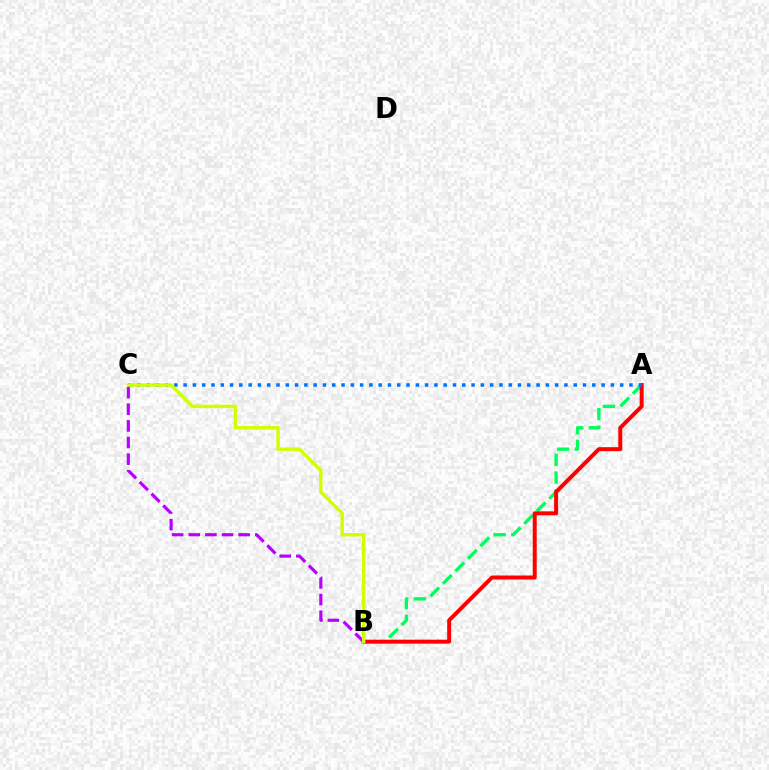{('A', 'B'): [{'color': '#00ff5c', 'line_style': 'dashed', 'thickness': 2.41}, {'color': '#ff0000', 'line_style': 'solid', 'thickness': 2.86}], ('A', 'C'): [{'color': '#0074ff', 'line_style': 'dotted', 'thickness': 2.52}], ('B', 'C'): [{'color': '#b900ff', 'line_style': 'dashed', 'thickness': 2.26}, {'color': '#d1ff00', 'line_style': 'solid', 'thickness': 2.48}]}